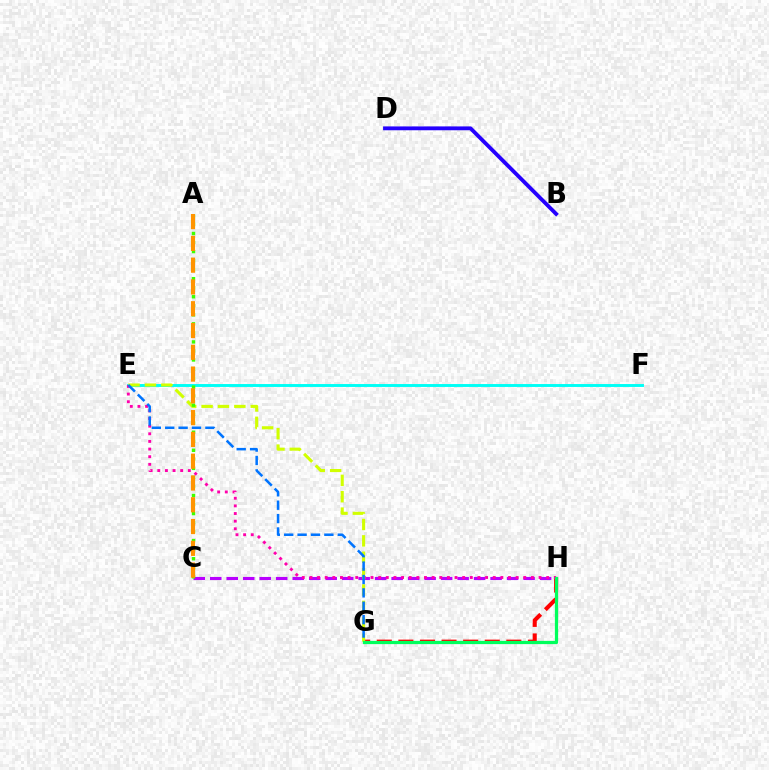{('G', 'H'): [{'color': '#ff0000', 'line_style': 'dashed', 'thickness': 2.93}, {'color': '#00ff5c', 'line_style': 'solid', 'thickness': 2.33}], ('B', 'D'): [{'color': '#2500ff', 'line_style': 'solid', 'thickness': 2.77}], ('E', 'F'): [{'color': '#00fff6', 'line_style': 'solid', 'thickness': 2.1}], ('C', 'H'): [{'color': '#b900ff', 'line_style': 'dashed', 'thickness': 2.24}], ('E', 'H'): [{'color': '#ff00ac', 'line_style': 'dotted', 'thickness': 2.08}], ('E', 'G'): [{'color': '#d1ff00', 'line_style': 'dashed', 'thickness': 2.23}, {'color': '#0074ff', 'line_style': 'dashed', 'thickness': 1.82}], ('A', 'C'): [{'color': '#3dff00', 'line_style': 'dotted', 'thickness': 2.45}, {'color': '#ff9400', 'line_style': 'dashed', 'thickness': 2.96}]}